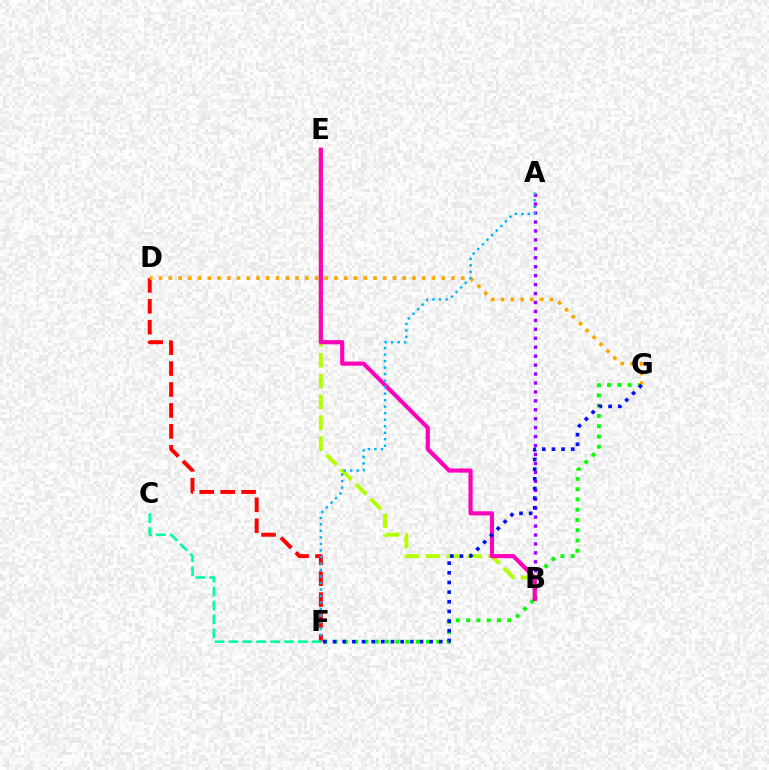{('B', 'E'): [{'color': '#b3ff00', 'line_style': 'dashed', 'thickness': 2.82}, {'color': '#ff00bd', 'line_style': 'solid', 'thickness': 2.99}], ('A', 'B'): [{'color': '#9b00ff', 'line_style': 'dotted', 'thickness': 2.43}], ('F', 'G'): [{'color': '#08ff00', 'line_style': 'dotted', 'thickness': 2.79}, {'color': '#0010ff', 'line_style': 'dotted', 'thickness': 2.62}], ('D', 'F'): [{'color': '#ff0000', 'line_style': 'dashed', 'thickness': 2.84}], ('D', 'G'): [{'color': '#ffa500', 'line_style': 'dotted', 'thickness': 2.65}], ('A', 'F'): [{'color': '#00b5ff', 'line_style': 'dotted', 'thickness': 1.77}], ('C', 'F'): [{'color': '#00ff9d', 'line_style': 'dashed', 'thickness': 1.89}]}